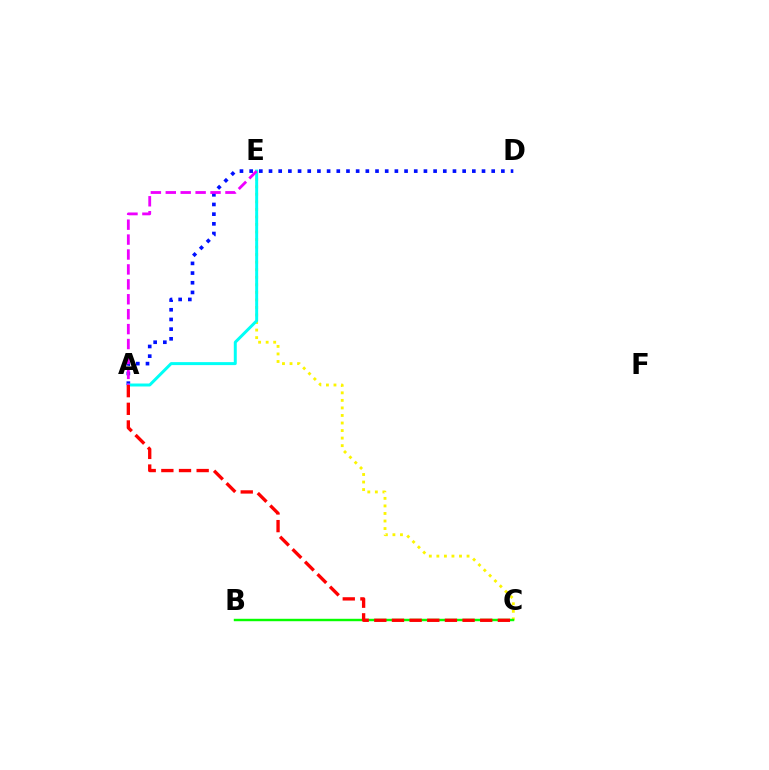{('C', 'E'): [{'color': '#fcf500', 'line_style': 'dotted', 'thickness': 2.05}], ('A', 'D'): [{'color': '#0010ff', 'line_style': 'dotted', 'thickness': 2.63}], ('B', 'C'): [{'color': '#08ff00', 'line_style': 'solid', 'thickness': 1.75}], ('A', 'E'): [{'color': '#00fff6', 'line_style': 'solid', 'thickness': 2.14}, {'color': '#ee00ff', 'line_style': 'dashed', 'thickness': 2.03}], ('A', 'C'): [{'color': '#ff0000', 'line_style': 'dashed', 'thickness': 2.4}]}